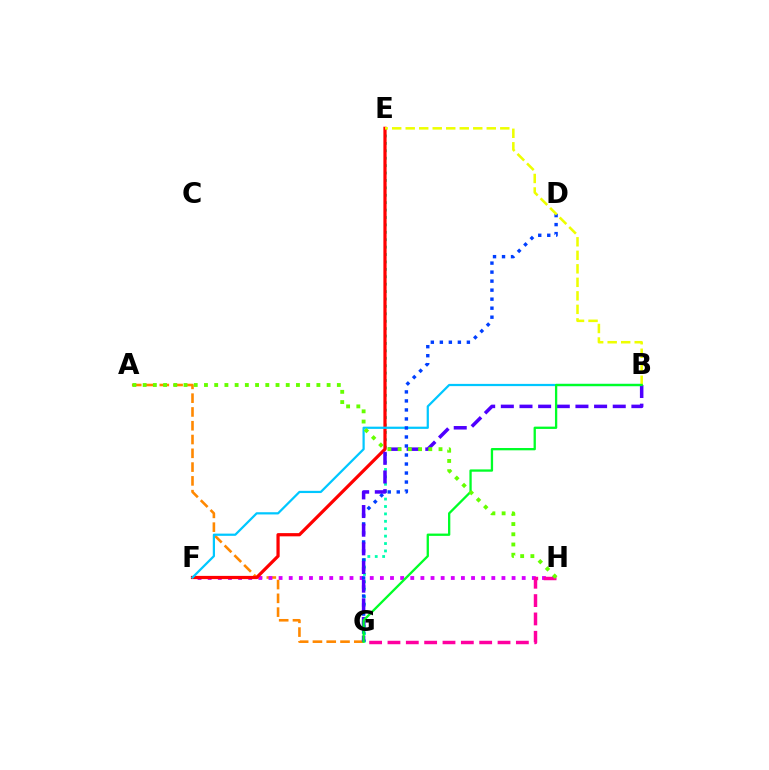{('A', 'G'): [{'color': '#ff8800', 'line_style': 'dashed', 'thickness': 1.87}], ('E', 'G'): [{'color': '#00ffaf', 'line_style': 'dotted', 'thickness': 2.01}], ('F', 'H'): [{'color': '#d600ff', 'line_style': 'dotted', 'thickness': 2.75}], ('E', 'F'): [{'color': '#ff0000', 'line_style': 'solid', 'thickness': 2.32}], ('B', 'F'): [{'color': '#00c7ff', 'line_style': 'solid', 'thickness': 1.6}], ('D', 'G'): [{'color': '#003fff', 'line_style': 'dotted', 'thickness': 2.45}], ('G', 'H'): [{'color': '#ff00a0', 'line_style': 'dashed', 'thickness': 2.49}], ('B', 'G'): [{'color': '#4f00ff', 'line_style': 'dashed', 'thickness': 2.53}, {'color': '#00ff27', 'line_style': 'solid', 'thickness': 1.66}], ('B', 'E'): [{'color': '#eeff00', 'line_style': 'dashed', 'thickness': 1.84}], ('A', 'H'): [{'color': '#66ff00', 'line_style': 'dotted', 'thickness': 2.78}]}